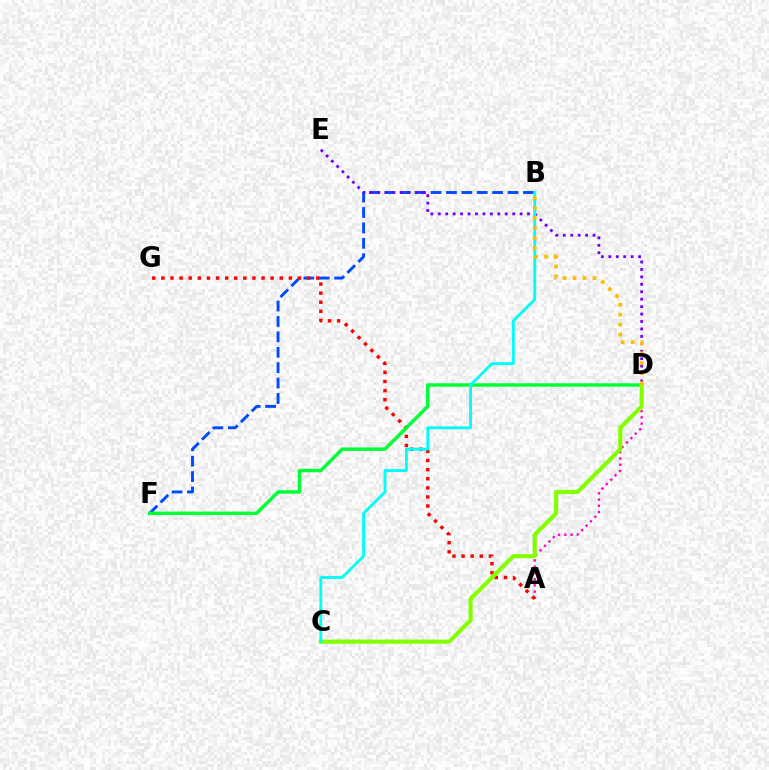{('A', 'D'): [{'color': '#ff00cf', 'line_style': 'dotted', 'thickness': 1.7}], ('B', 'F'): [{'color': '#004bff', 'line_style': 'dashed', 'thickness': 2.09}], ('A', 'G'): [{'color': '#ff0000', 'line_style': 'dotted', 'thickness': 2.47}], ('D', 'F'): [{'color': '#00ff39', 'line_style': 'solid', 'thickness': 2.49}], ('D', 'E'): [{'color': '#7200ff', 'line_style': 'dotted', 'thickness': 2.02}], ('C', 'D'): [{'color': '#84ff00', 'line_style': 'solid', 'thickness': 2.98}], ('B', 'C'): [{'color': '#00fff6', 'line_style': 'solid', 'thickness': 2.07}], ('B', 'D'): [{'color': '#ffbd00', 'line_style': 'dotted', 'thickness': 2.71}]}